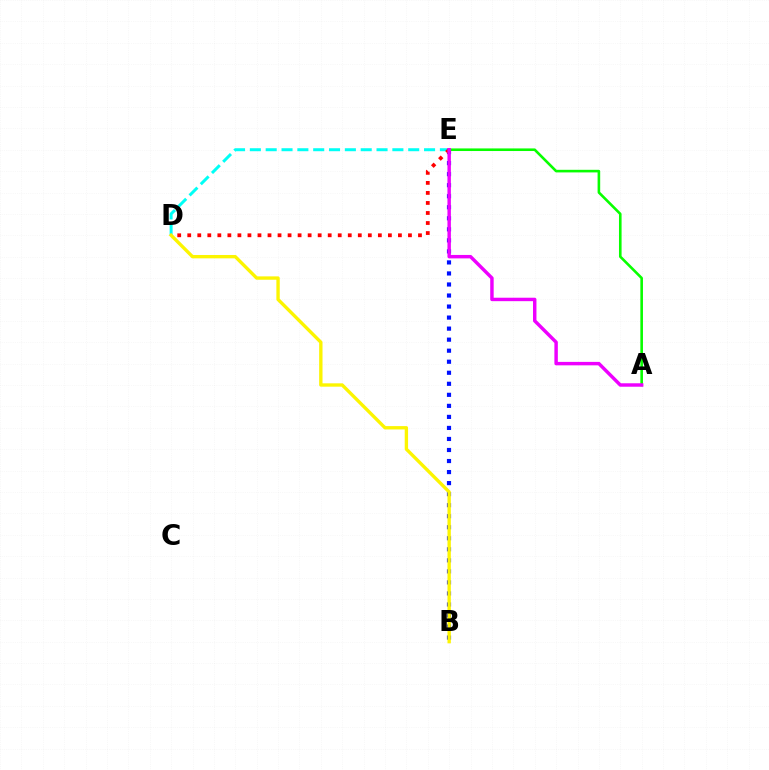{('B', 'E'): [{'color': '#0010ff', 'line_style': 'dotted', 'thickness': 3.0}], ('D', 'E'): [{'color': '#00fff6', 'line_style': 'dashed', 'thickness': 2.15}, {'color': '#ff0000', 'line_style': 'dotted', 'thickness': 2.73}], ('B', 'D'): [{'color': '#fcf500', 'line_style': 'solid', 'thickness': 2.42}], ('A', 'E'): [{'color': '#08ff00', 'line_style': 'solid', 'thickness': 1.88}, {'color': '#ee00ff', 'line_style': 'solid', 'thickness': 2.48}]}